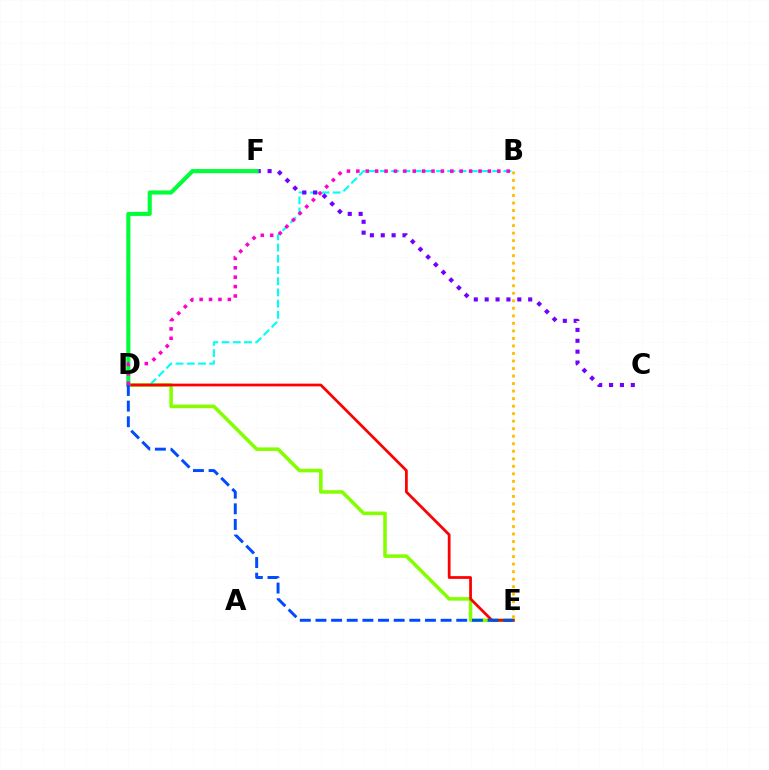{('D', 'E'): [{'color': '#84ff00', 'line_style': 'solid', 'thickness': 2.57}, {'color': '#ff0000', 'line_style': 'solid', 'thickness': 1.98}, {'color': '#004bff', 'line_style': 'dashed', 'thickness': 2.13}], ('B', 'D'): [{'color': '#00fff6', 'line_style': 'dashed', 'thickness': 1.53}, {'color': '#ff00cf', 'line_style': 'dotted', 'thickness': 2.55}], ('C', 'F'): [{'color': '#7200ff', 'line_style': 'dotted', 'thickness': 2.95}], ('D', 'F'): [{'color': '#00ff39', 'line_style': 'solid', 'thickness': 2.95}], ('B', 'E'): [{'color': '#ffbd00', 'line_style': 'dotted', 'thickness': 2.04}]}